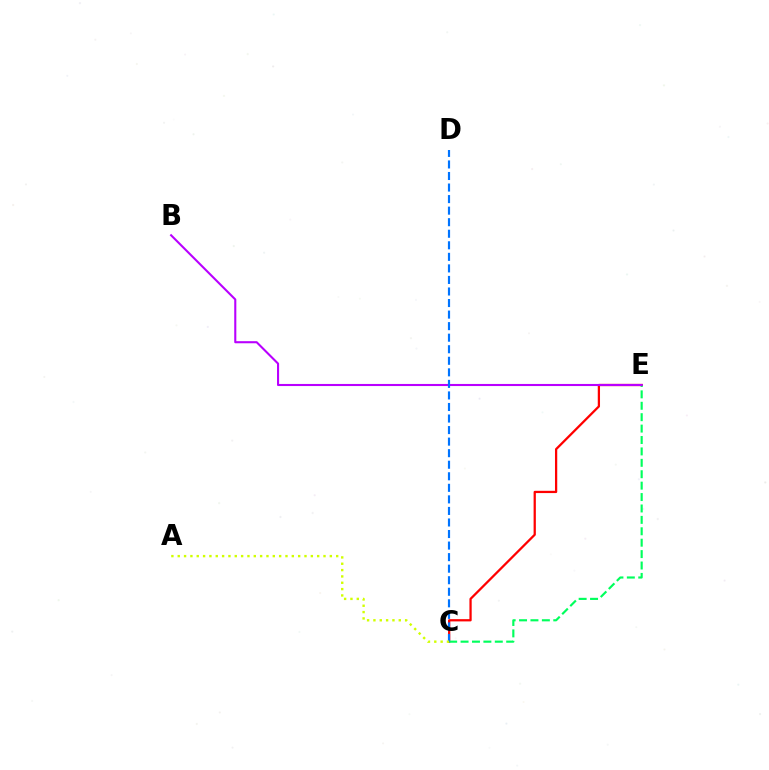{('C', 'E'): [{'color': '#ff0000', 'line_style': 'solid', 'thickness': 1.63}, {'color': '#00ff5c', 'line_style': 'dashed', 'thickness': 1.55}], ('B', 'E'): [{'color': '#b900ff', 'line_style': 'solid', 'thickness': 1.51}], ('C', 'D'): [{'color': '#0074ff', 'line_style': 'dashed', 'thickness': 1.57}], ('A', 'C'): [{'color': '#d1ff00', 'line_style': 'dotted', 'thickness': 1.72}]}